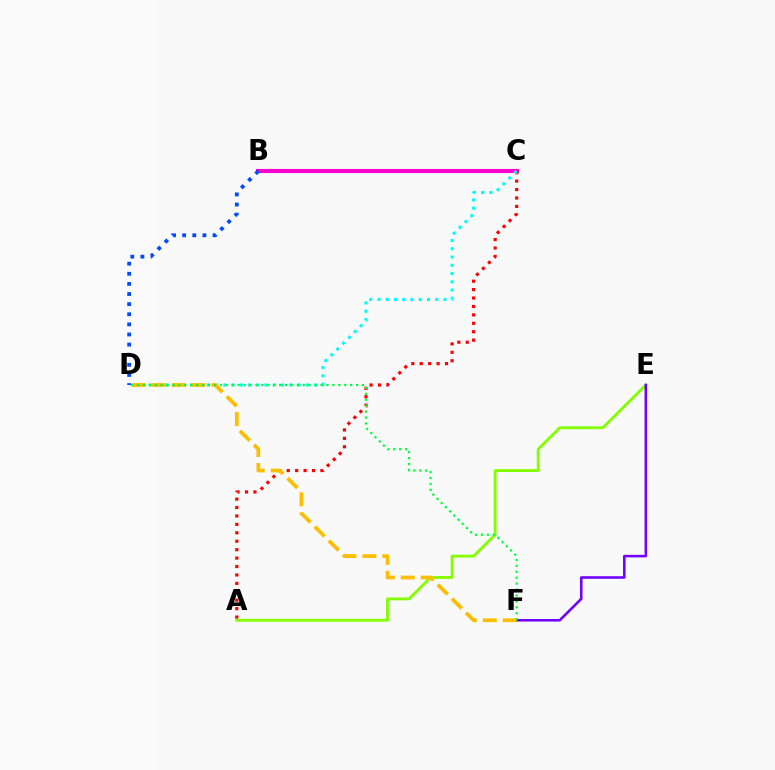{('B', 'C'): [{'color': '#ff00cf', 'line_style': 'solid', 'thickness': 2.95}], ('A', 'E'): [{'color': '#84ff00', 'line_style': 'solid', 'thickness': 2.06}], ('A', 'C'): [{'color': '#ff0000', 'line_style': 'dotted', 'thickness': 2.29}], ('E', 'F'): [{'color': '#7200ff', 'line_style': 'solid', 'thickness': 1.85}], ('C', 'D'): [{'color': '#00fff6', 'line_style': 'dotted', 'thickness': 2.24}], ('D', 'F'): [{'color': '#ffbd00', 'line_style': 'dashed', 'thickness': 2.71}, {'color': '#00ff39', 'line_style': 'dotted', 'thickness': 1.61}], ('B', 'D'): [{'color': '#004bff', 'line_style': 'dotted', 'thickness': 2.75}]}